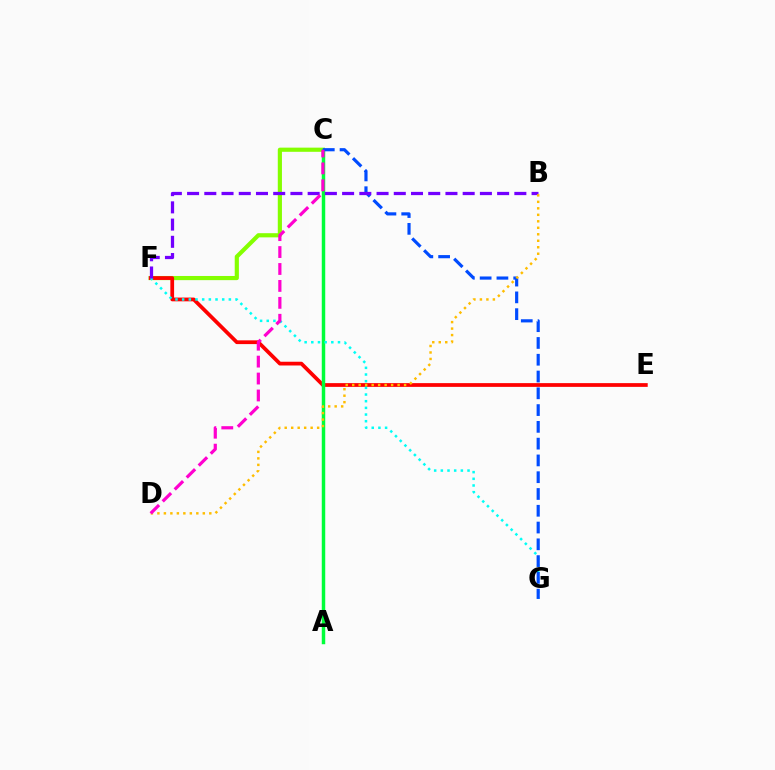{('C', 'F'): [{'color': '#84ff00', 'line_style': 'solid', 'thickness': 3.0}], ('E', 'F'): [{'color': '#ff0000', 'line_style': 'solid', 'thickness': 2.7}], ('A', 'C'): [{'color': '#00ff39', 'line_style': 'solid', 'thickness': 2.49}], ('F', 'G'): [{'color': '#00fff6', 'line_style': 'dotted', 'thickness': 1.81}], ('C', 'G'): [{'color': '#004bff', 'line_style': 'dashed', 'thickness': 2.28}], ('B', 'F'): [{'color': '#7200ff', 'line_style': 'dashed', 'thickness': 2.34}], ('B', 'D'): [{'color': '#ffbd00', 'line_style': 'dotted', 'thickness': 1.76}], ('C', 'D'): [{'color': '#ff00cf', 'line_style': 'dashed', 'thickness': 2.3}]}